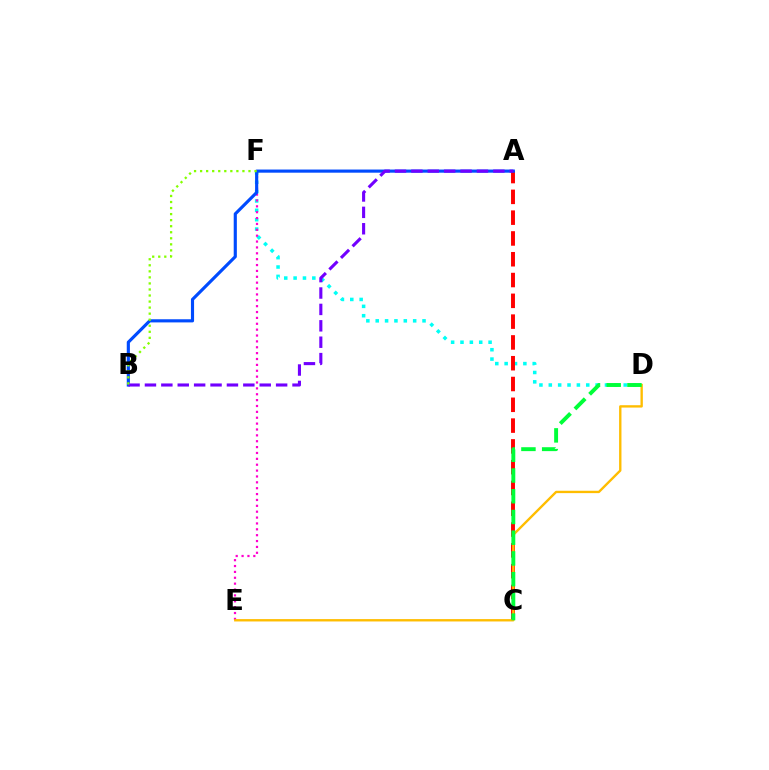{('D', 'F'): [{'color': '#00fff6', 'line_style': 'dotted', 'thickness': 2.54}], ('E', 'F'): [{'color': '#ff00cf', 'line_style': 'dotted', 'thickness': 1.6}], ('A', 'C'): [{'color': '#ff0000', 'line_style': 'dashed', 'thickness': 2.82}], ('D', 'E'): [{'color': '#ffbd00', 'line_style': 'solid', 'thickness': 1.7}], ('A', 'B'): [{'color': '#004bff', 'line_style': 'solid', 'thickness': 2.26}, {'color': '#7200ff', 'line_style': 'dashed', 'thickness': 2.23}], ('C', 'D'): [{'color': '#00ff39', 'line_style': 'dashed', 'thickness': 2.82}], ('B', 'F'): [{'color': '#84ff00', 'line_style': 'dotted', 'thickness': 1.64}]}